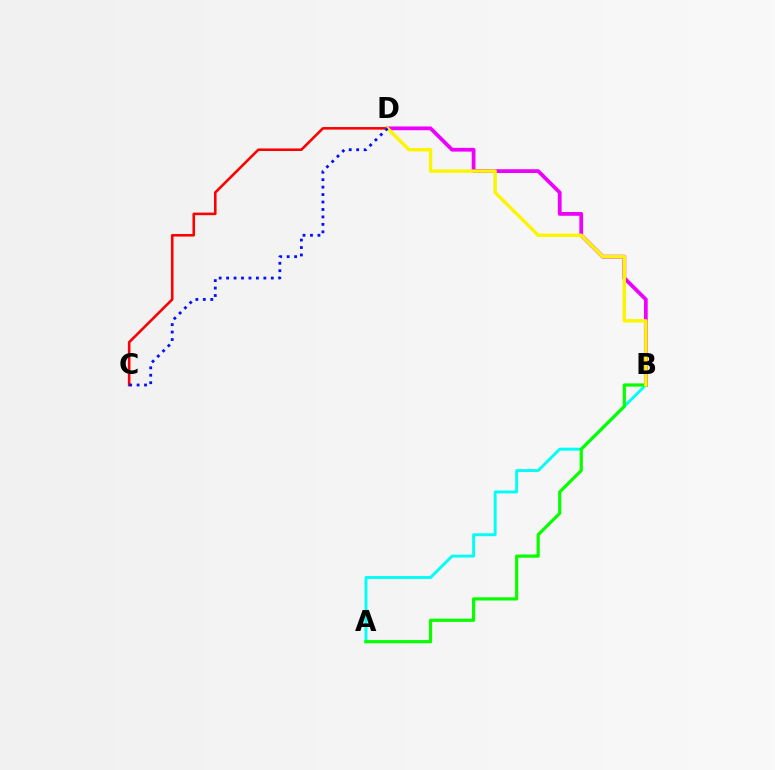{('A', 'B'): [{'color': '#00fff6', 'line_style': 'solid', 'thickness': 2.11}, {'color': '#08ff00', 'line_style': 'solid', 'thickness': 2.3}], ('B', 'D'): [{'color': '#ee00ff', 'line_style': 'solid', 'thickness': 2.71}, {'color': '#fcf500', 'line_style': 'solid', 'thickness': 2.47}], ('C', 'D'): [{'color': '#ff0000', 'line_style': 'solid', 'thickness': 1.86}, {'color': '#0010ff', 'line_style': 'dotted', 'thickness': 2.02}]}